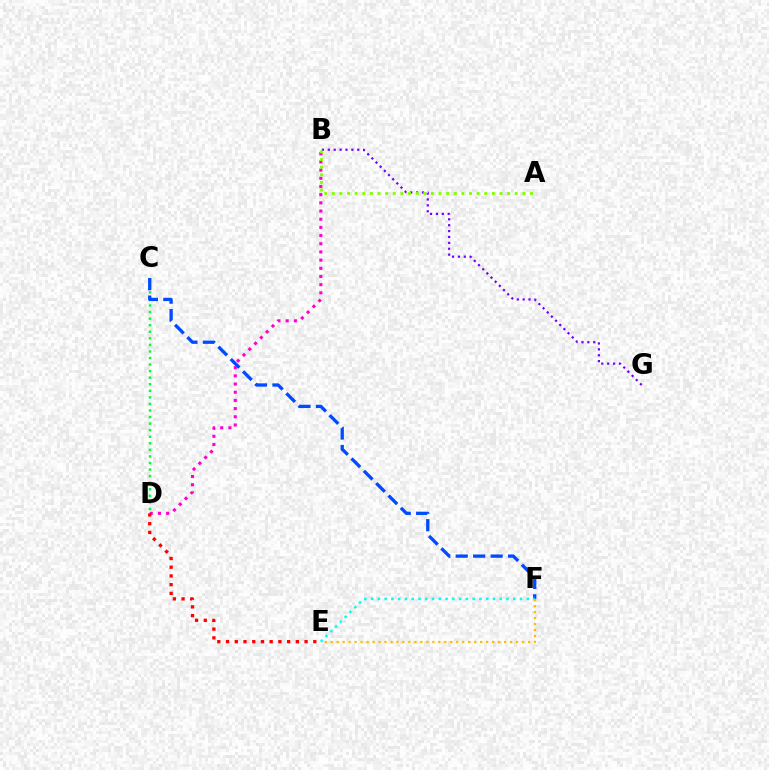{('B', 'G'): [{'color': '#7200ff', 'line_style': 'dotted', 'thickness': 1.6}], ('B', 'D'): [{'color': '#ff00cf', 'line_style': 'dotted', 'thickness': 2.22}], ('D', 'E'): [{'color': '#ff0000', 'line_style': 'dotted', 'thickness': 2.37}], ('E', 'F'): [{'color': '#ffbd00', 'line_style': 'dotted', 'thickness': 1.62}, {'color': '#00fff6', 'line_style': 'dotted', 'thickness': 1.84}], ('A', 'B'): [{'color': '#84ff00', 'line_style': 'dotted', 'thickness': 2.07}], ('C', 'D'): [{'color': '#00ff39', 'line_style': 'dotted', 'thickness': 1.78}], ('C', 'F'): [{'color': '#004bff', 'line_style': 'dashed', 'thickness': 2.37}]}